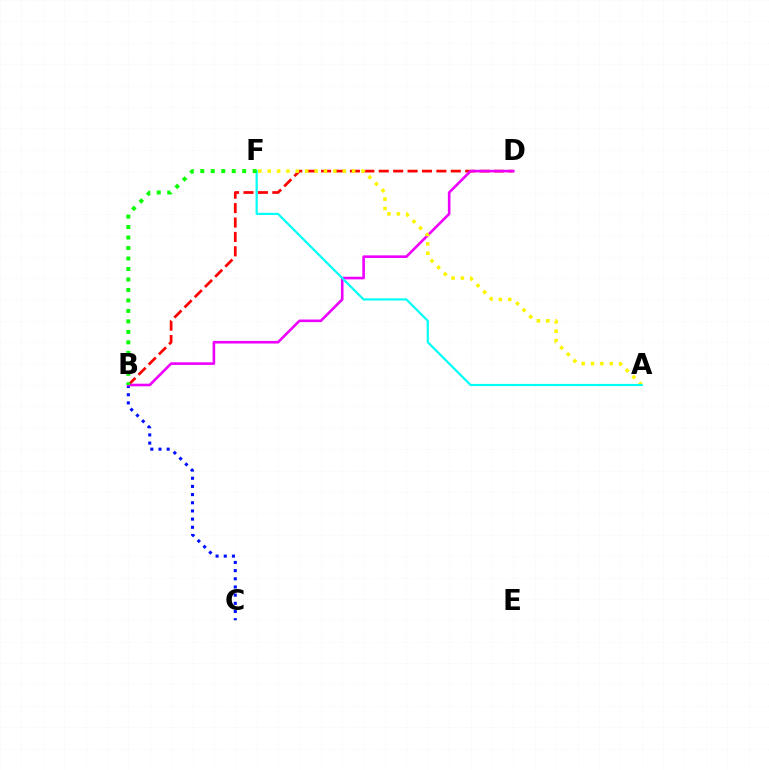{('B', 'C'): [{'color': '#0010ff', 'line_style': 'dotted', 'thickness': 2.22}], ('B', 'D'): [{'color': '#ff0000', 'line_style': 'dashed', 'thickness': 1.96}, {'color': '#ee00ff', 'line_style': 'solid', 'thickness': 1.88}], ('A', 'F'): [{'color': '#fcf500', 'line_style': 'dotted', 'thickness': 2.55}, {'color': '#00fff6', 'line_style': 'solid', 'thickness': 1.57}], ('B', 'F'): [{'color': '#08ff00', 'line_style': 'dotted', 'thickness': 2.85}]}